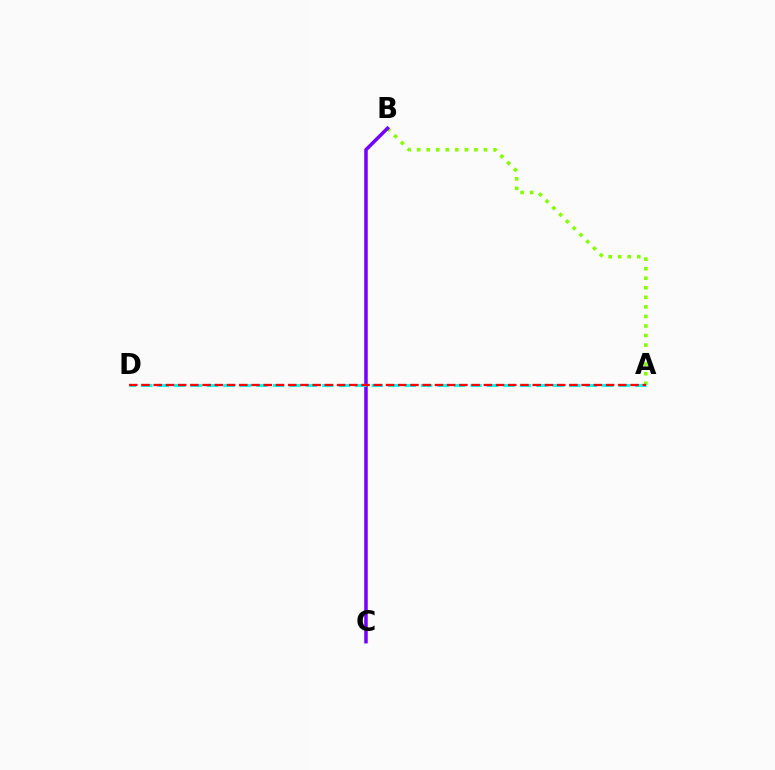{('A', 'B'): [{'color': '#84ff00', 'line_style': 'dotted', 'thickness': 2.59}], ('B', 'C'): [{'color': '#7200ff', 'line_style': 'solid', 'thickness': 2.53}], ('A', 'D'): [{'color': '#00fff6', 'line_style': 'dashed', 'thickness': 2.24}, {'color': '#ff0000', 'line_style': 'dashed', 'thickness': 1.66}]}